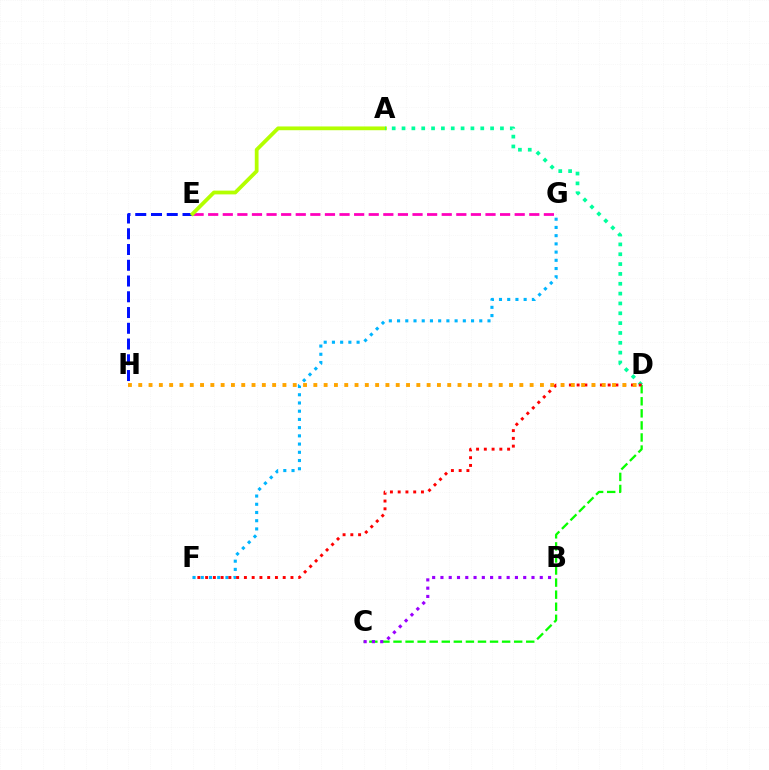{('E', 'H'): [{'color': '#0010ff', 'line_style': 'dashed', 'thickness': 2.14}], ('C', 'D'): [{'color': '#08ff00', 'line_style': 'dashed', 'thickness': 1.64}], ('E', 'G'): [{'color': '#ff00bd', 'line_style': 'dashed', 'thickness': 1.98}], ('A', 'E'): [{'color': '#b3ff00', 'line_style': 'solid', 'thickness': 2.71}], ('A', 'D'): [{'color': '#00ff9d', 'line_style': 'dotted', 'thickness': 2.67}], ('F', 'G'): [{'color': '#00b5ff', 'line_style': 'dotted', 'thickness': 2.23}], ('D', 'F'): [{'color': '#ff0000', 'line_style': 'dotted', 'thickness': 2.11}], ('B', 'C'): [{'color': '#9b00ff', 'line_style': 'dotted', 'thickness': 2.25}], ('D', 'H'): [{'color': '#ffa500', 'line_style': 'dotted', 'thickness': 2.8}]}